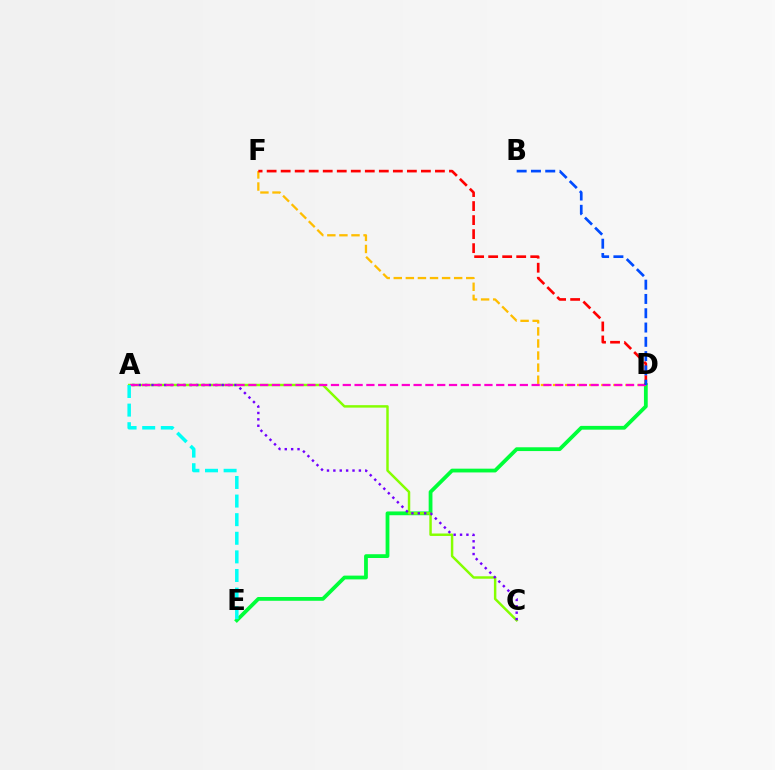{('D', 'E'): [{'color': '#00ff39', 'line_style': 'solid', 'thickness': 2.72}], ('D', 'F'): [{'color': '#ffbd00', 'line_style': 'dashed', 'thickness': 1.64}, {'color': '#ff0000', 'line_style': 'dashed', 'thickness': 1.91}], ('A', 'C'): [{'color': '#84ff00', 'line_style': 'solid', 'thickness': 1.77}, {'color': '#7200ff', 'line_style': 'dotted', 'thickness': 1.73}], ('A', 'D'): [{'color': '#ff00cf', 'line_style': 'dashed', 'thickness': 1.6}], ('A', 'E'): [{'color': '#00fff6', 'line_style': 'dashed', 'thickness': 2.53}], ('B', 'D'): [{'color': '#004bff', 'line_style': 'dashed', 'thickness': 1.94}]}